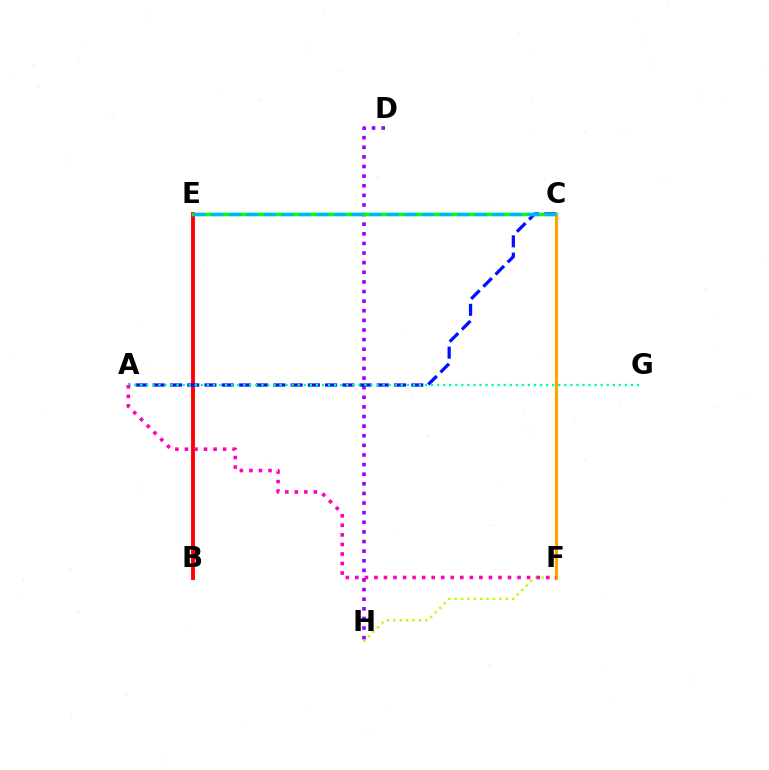{('D', 'H'): [{'color': '#9b00ff', 'line_style': 'dotted', 'thickness': 2.61}], ('F', 'H'): [{'color': '#b3ff00', 'line_style': 'dotted', 'thickness': 1.74}], ('B', 'E'): [{'color': '#ff0000', 'line_style': 'solid', 'thickness': 2.78}], ('A', 'C'): [{'color': '#0010ff', 'line_style': 'dashed', 'thickness': 2.34}], ('C', 'E'): [{'color': '#08ff00', 'line_style': 'solid', 'thickness': 2.52}, {'color': '#00b5ff', 'line_style': 'dashed', 'thickness': 2.39}], ('A', 'G'): [{'color': '#00ff9d', 'line_style': 'dotted', 'thickness': 1.65}], ('C', 'F'): [{'color': '#ffa500', 'line_style': 'solid', 'thickness': 2.23}], ('A', 'F'): [{'color': '#ff00bd', 'line_style': 'dotted', 'thickness': 2.59}]}